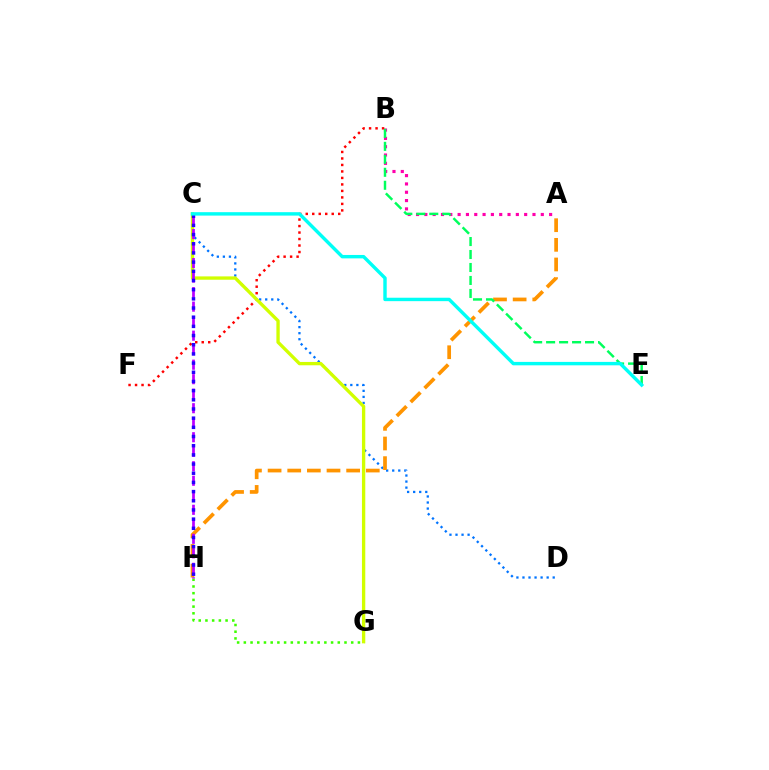{('A', 'B'): [{'color': '#ff00ac', 'line_style': 'dotted', 'thickness': 2.26}], ('G', 'H'): [{'color': '#3dff00', 'line_style': 'dotted', 'thickness': 1.82}], ('B', 'F'): [{'color': '#ff0000', 'line_style': 'dotted', 'thickness': 1.76}], ('C', 'D'): [{'color': '#0074ff', 'line_style': 'dotted', 'thickness': 1.64}], ('A', 'H'): [{'color': '#ff9400', 'line_style': 'dashed', 'thickness': 2.67}], ('B', 'E'): [{'color': '#00ff5c', 'line_style': 'dashed', 'thickness': 1.76}], ('C', 'G'): [{'color': '#d1ff00', 'line_style': 'solid', 'thickness': 2.4}], ('C', 'H'): [{'color': '#b900ff', 'line_style': 'dashed', 'thickness': 1.97}, {'color': '#2500ff', 'line_style': 'dotted', 'thickness': 2.49}], ('C', 'E'): [{'color': '#00fff6', 'line_style': 'solid', 'thickness': 2.46}]}